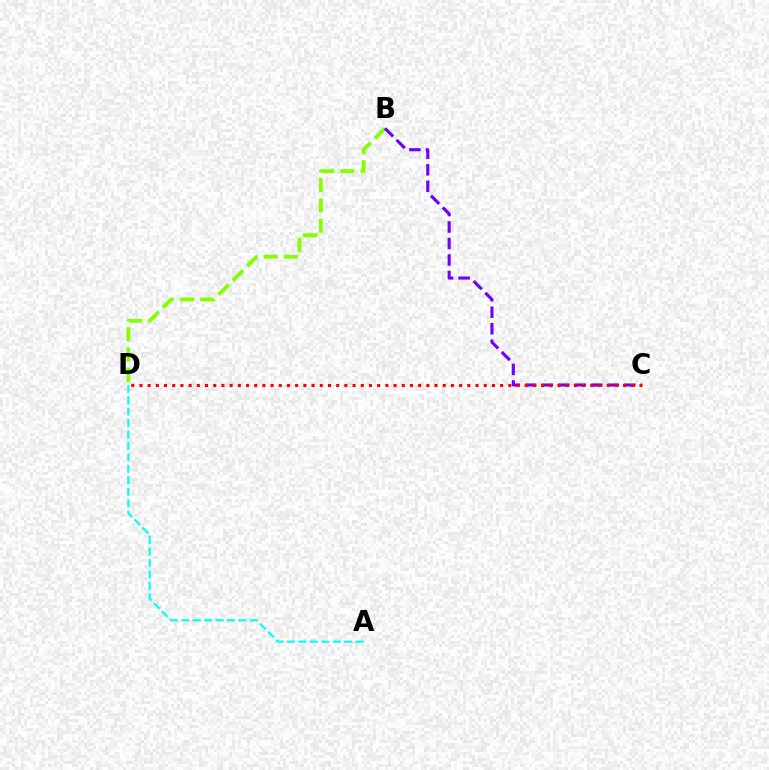{('A', 'D'): [{'color': '#00fff6', 'line_style': 'dashed', 'thickness': 1.56}], ('B', 'D'): [{'color': '#84ff00', 'line_style': 'dashed', 'thickness': 2.75}], ('B', 'C'): [{'color': '#7200ff', 'line_style': 'dashed', 'thickness': 2.24}], ('C', 'D'): [{'color': '#ff0000', 'line_style': 'dotted', 'thickness': 2.23}]}